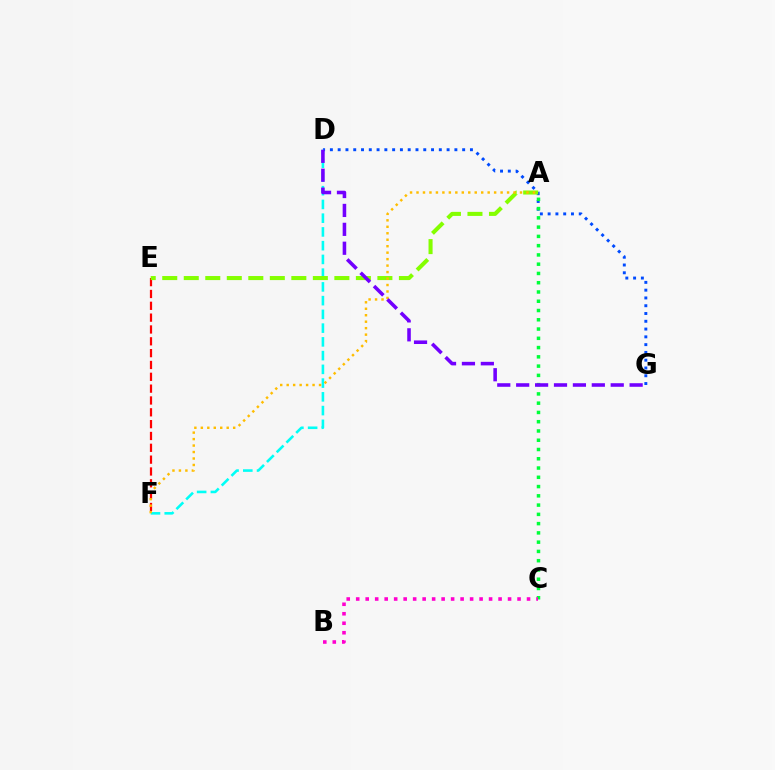{('D', 'G'): [{'color': '#004bff', 'line_style': 'dotted', 'thickness': 2.11}, {'color': '#7200ff', 'line_style': 'dashed', 'thickness': 2.57}], ('E', 'F'): [{'color': '#ff0000', 'line_style': 'dashed', 'thickness': 1.61}], ('D', 'F'): [{'color': '#00fff6', 'line_style': 'dashed', 'thickness': 1.87}], ('A', 'E'): [{'color': '#84ff00', 'line_style': 'dashed', 'thickness': 2.92}], ('A', 'C'): [{'color': '#00ff39', 'line_style': 'dotted', 'thickness': 2.52}], ('B', 'C'): [{'color': '#ff00cf', 'line_style': 'dotted', 'thickness': 2.58}], ('A', 'F'): [{'color': '#ffbd00', 'line_style': 'dotted', 'thickness': 1.76}]}